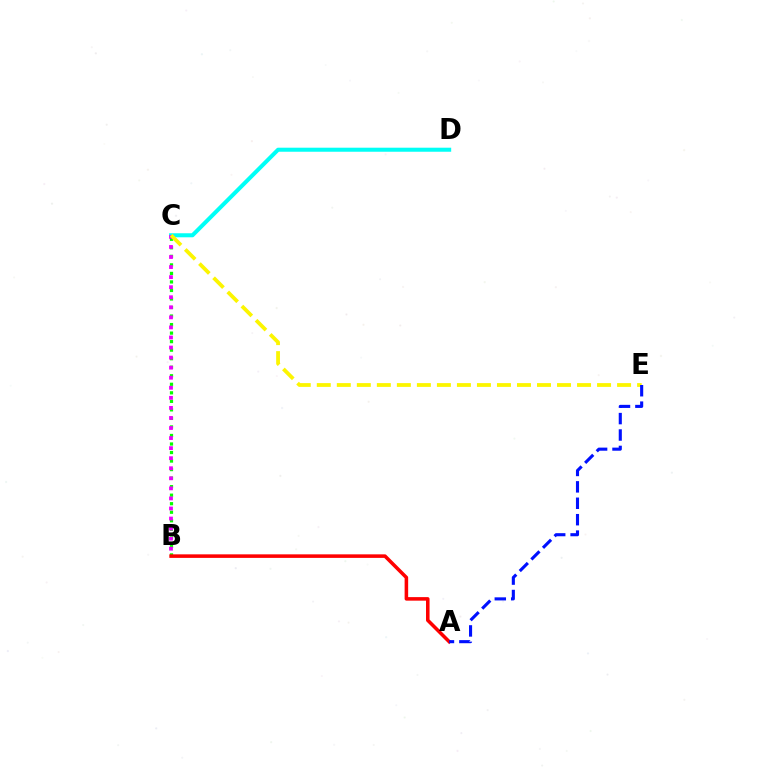{('B', 'C'): [{'color': '#08ff00', 'line_style': 'dotted', 'thickness': 2.32}, {'color': '#ee00ff', 'line_style': 'dotted', 'thickness': 2.73}], ('C', 'D'): [{'color': '#00fff6', 'line_style': 'solid', 'thickness': 2.91}], ('C', 'E'): [{'color': '#fcf500', 'line_style': 'dashed', 'thickness': 2.72}], ('A', 'B'): [{'color': '#ff0000', 'line_style': 'solid', 'thickness': 2.55}], ('A', 'E'): [{'color': '#0010ff', 'line_style': 'dashed', 'thickness': 2.23}]}